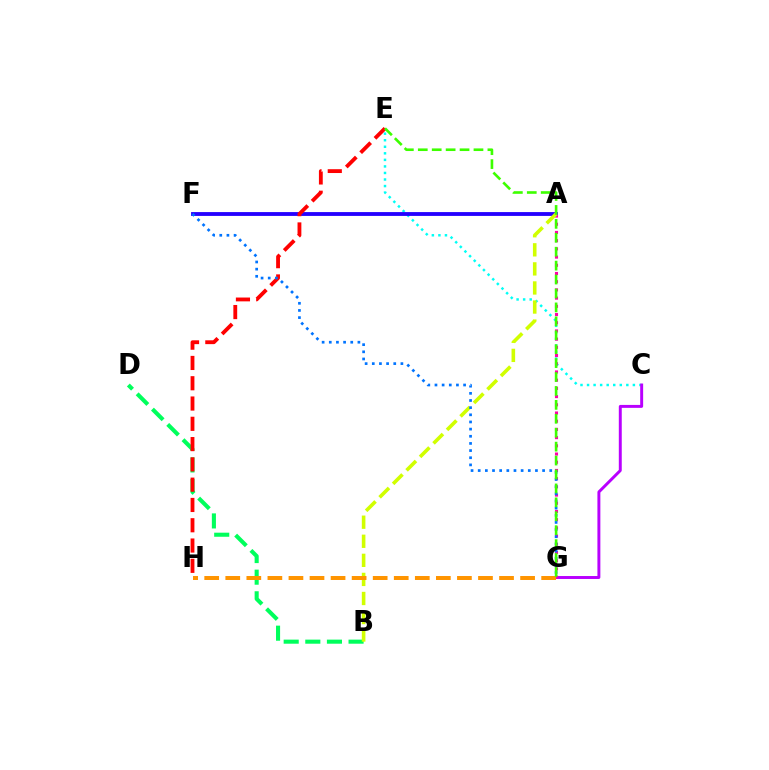{('C', 'E'): [{'color': '#00fff6', 'line_style': 'dotted', 'thickness': 1.78}], ('C', 'G'): [{'color': '#b900ff', 'line_style': 'solid', 'thickness': 2.12}], ('B', 'D'): [{'color': '#00ff5c', 'line_style': 'dashed', 'thickness': 2.94}], ('A', 'F'): [{'color': '#2500ff', 'line_style': 'solid', 'thickness': 2.76}], ('E', 'H'): [{'color': '#ff0000', 'line_style': 'dashed', 'thickness': 2.76}], ('A', 'G'): [{'color': '#ff00ac', 'line_style': 'dotted', 'thickness': 2.23}], ('A', 'B'): [{'color': '#d1ff00', 'line_style': 'dashed', 'thickness': 2.59}], ('G', 'H'): [{'color': '#ff9400', 'line_style': 'dashed', 'thickness': 2.86}], ('F', 'G'): [{'color': '#0074ff', 'line_style': 'dotted', 'thickness': 1.94}], ('E', 'G'): [{'color': '#3dff00', 'line_style': 'dashed', 'thickness': 1.89}]}